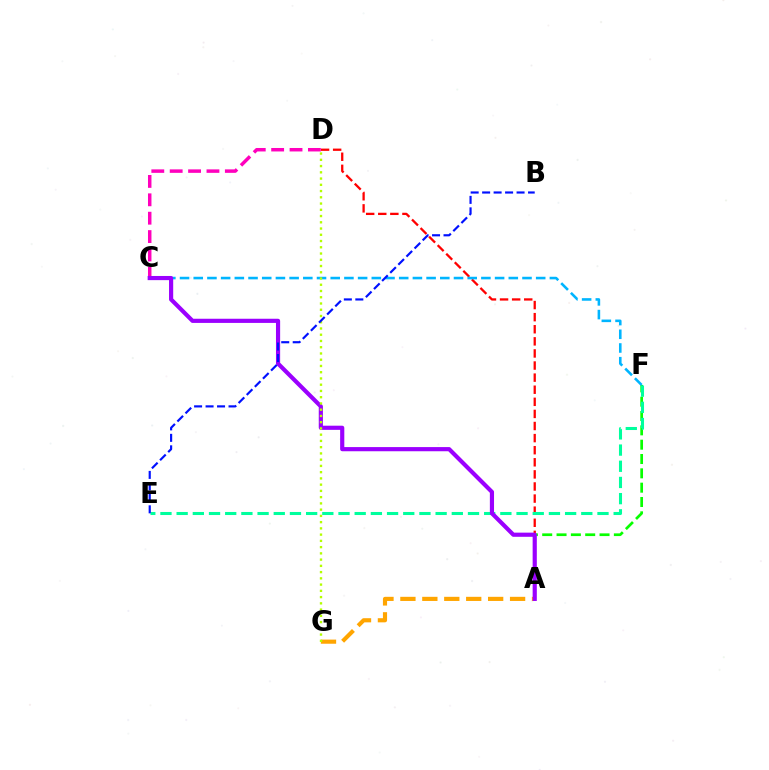{('A', 'G'): [{'color': '#ffa500', 'line_style': 'dashed', 'thickness': 2.98}], ('A', 'D'): [{'color': '#ff0000', 'line_style': 'dashed', 'thickness': 1.64}], ('C', 'D'): [{'color': '#ff00bd', 'line_style': 'dashed', 'thickness': 2.5}], ('A', 'F'): [{'color': '#08ff00', 'line_style': 'dashed', 'thickness': 1.95}], ('E', 'F'): [{'color': '#00ff9d', 'line_style': 'dashed', 'thickness': 2.2}], ('C', 'F'): [{'color': '#00b5ff', 'line_style': 'dashed', 'thickness': 1.86}], ('A', 'C'): [{'color': '#9b00ff', 'line_style': 'solid', 'thickness': 3.0}], ('D', 'G'): [{'color': '#b3ff00', 'line_style': 'dotted', 'thickness': 1.7}], ('B', 'E'): [{'color': '#0010ff', 'line_style': 'dashed', 'thickness': 1.56}]}